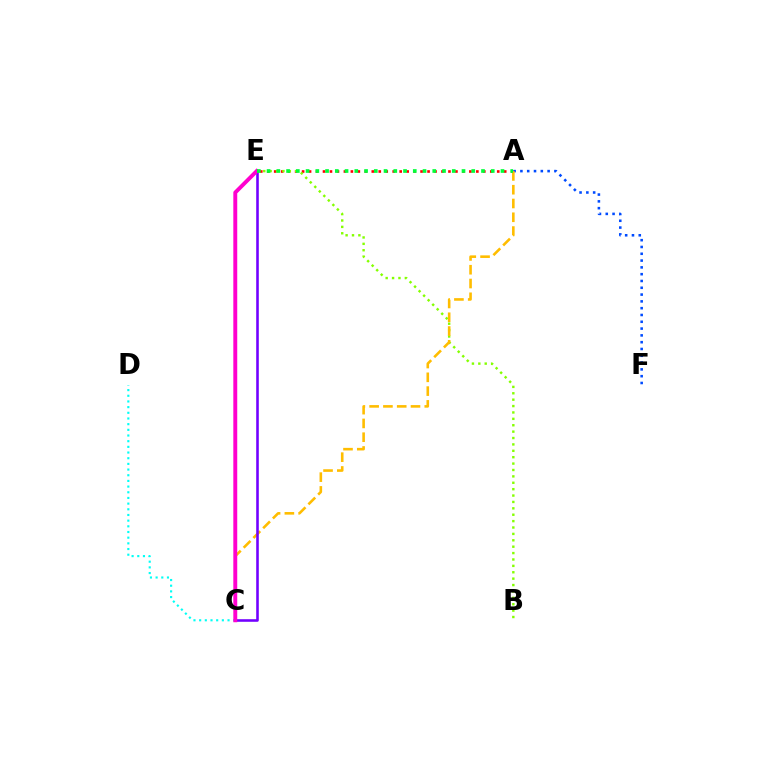{('A', 'E'): [{'color': '#ff0000', 'line_style': 'dotted', 'thickness': 1.89}, {'color': '#00ff39', 'line_style': 'dotted', 'thickness': 2.65}], ('B', 'E'): [{'color': '#84ff00', 'line_style': 'dotted', 'thickness': 1.74}], ('A', 'F'): [{'color': '#004bff', 'line_style': 'dotted', 'thickness': 1.85}], ('A', 'C'): [{'color': '#ffbd00', 'line_style': 'dashed', 'thickness': 1.87}], ('C', 'E'): [{'color': '#7200ff', 'line_style': 'solid', 'thickness': 1.86}, {'color': '#ff00cf', 'line_style': 'solid', 'thickness': 2.82}], ('C', 'D'): [{'color': '#00fff6', 'line_style': 'dotted', 'thickness': 1.54}]}